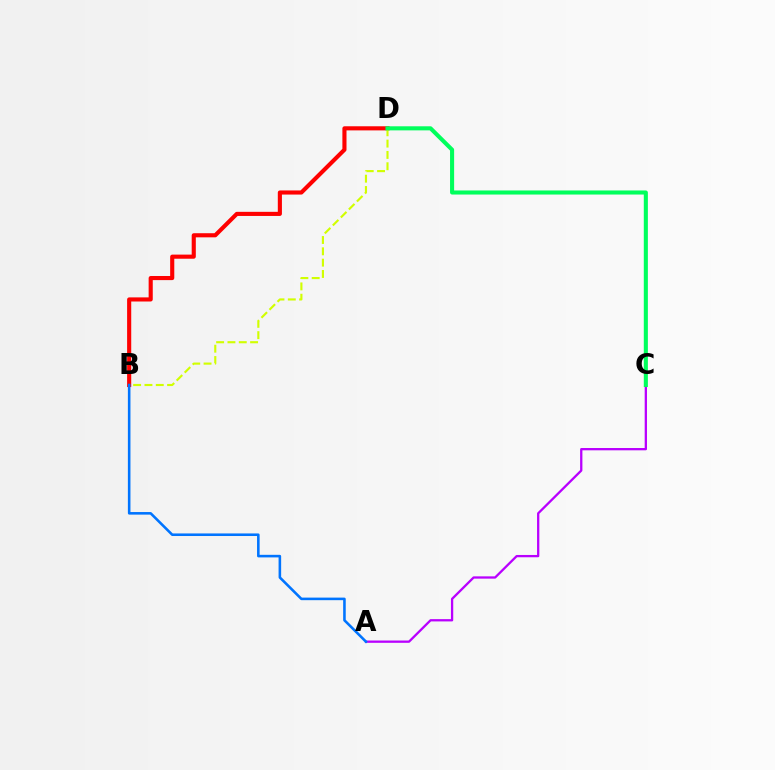{('B', 'D'): [{'color': '#ff0000', 'line_style': 'solid', 'thickness': 2.96}, {'color': '#d1ff00', 'line_style': 'dashed', 'thickness': 1.54}], ('A', 'C'): [{'color': '#b900ff', 'line_style': 'solid', 'thickness': 1.65}], ('A', 'B'): [{'color': '#0074ff', 'line_style': 'solid', 'thickness': 1.86}], ('C', 'D'): [{'color': '#00ff5c', 'line_style': 'solid', 'thickness': 2.94}]}